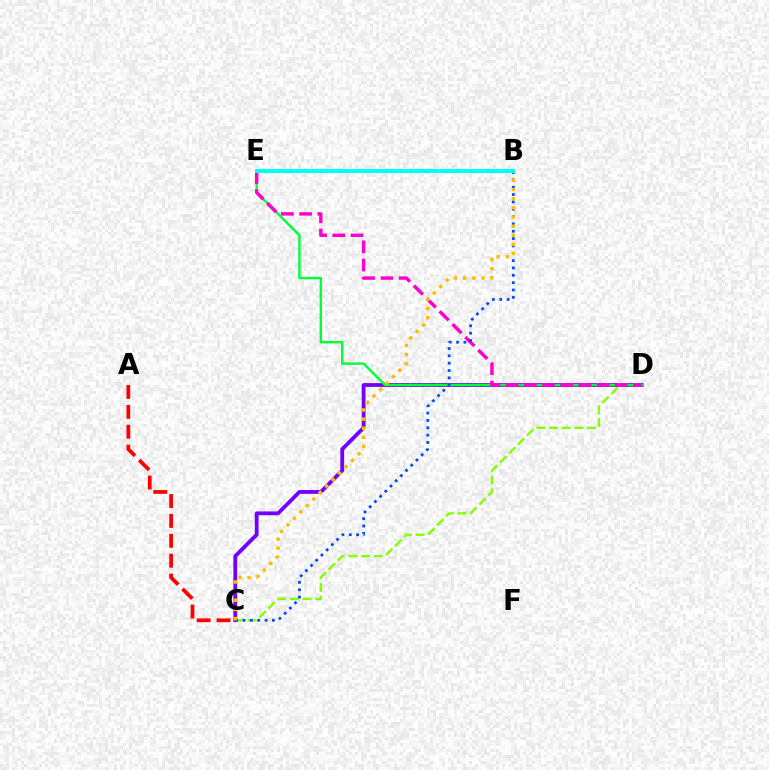{('C', 'D'): [{'color': '#7200ff', 'line_style': 'solid', 'thickness': 2.74}, {'color': '#84ff00', 'line_style': 'dashed', 'thickness': 1.72}], ('D', 'E'): [{'color': '#00ff39', 'line_style': 'solid', 'thickness': 1.73}, {'color': '#ff00cf', 'line_style': 'dashed', 'thickness': 2.47}], ('B', 'C'): [{'color': '#004bff', 'line_style': 'dotted', 'thickness': 2.0}, {'color': '#ffbd00', 'line_style': 'dotted', 'thickness': 2.48}], ('A', 'C'): [{'color': '#ff0000', 'line_style': 'dashed', 'thickness': 2.7}], ('B', 'E'): [{'color': '#00fff6', 'line_style': 'solid', 'thickness': 2.87}]}